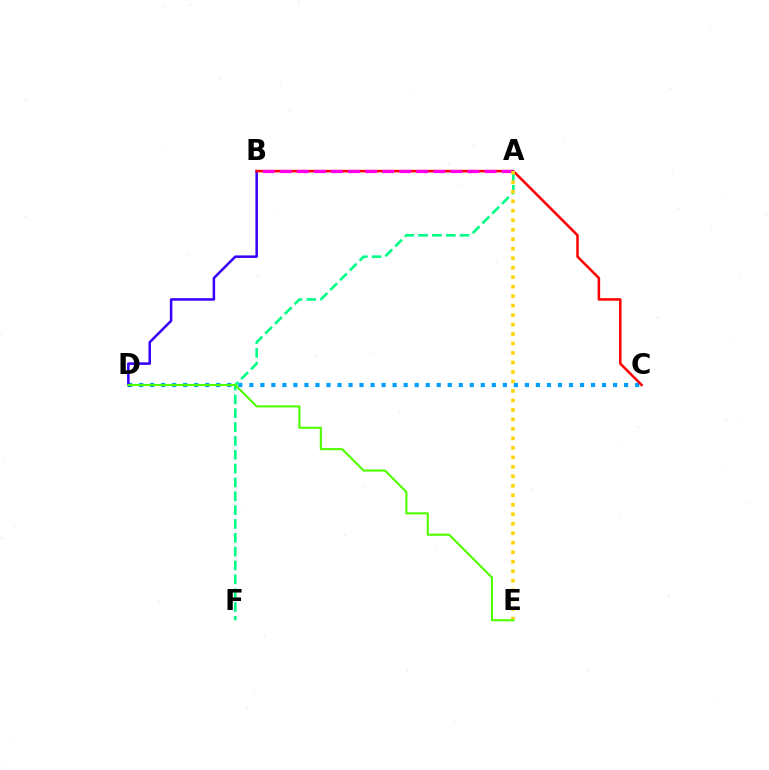{('C', 'D'): [{'color': '#009eff', 'line_style': 'dotted', 'thickness': 2.99}], ('B', 'D'): [{'color': '#3700ff', 'line_style': 'solid', 'thickness': 1.81}], ('B', 'C'): [{'color': '#ff0000', 'line_style': 'solid', 'thickness': 1.82}], ('A', 'B'): [{'color': '#ff00ed', 'line_style': 'dashed', 'thickness': 2.32}], ('A', 'F'): [{'color': '#00ff86', 'line_style': 'dashed', 'thickness': 1.88}], ('A', 'E'): [{'color': '#ffd500', 'line_style': 'dotted', 'thickness': 2.58}], ('D', 'E'): [{'color': '#4fff00', 'line_style': 'solid', 'thickness': 1.52}]}